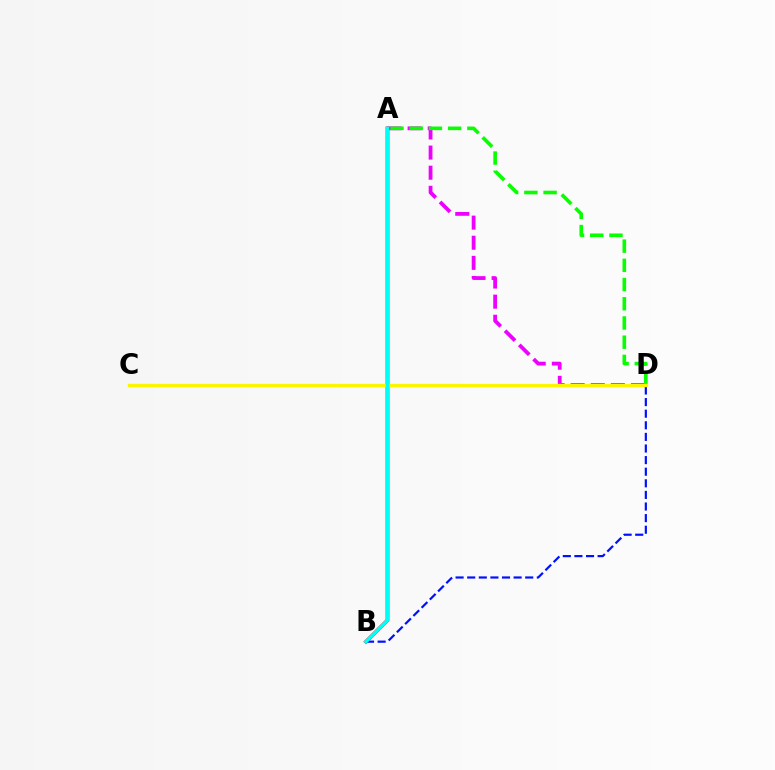{('A', 'B'): [{'color': '#ff0000', 'line_style': 'solid', 'thickness': 2.64}, {'color': '#00fff6', 'line_style': 'solid', 'thickness': 2.55}], ('A', 'D'): [{'color': '#ee00ff', 'line_style': 'dashed', 'thickness': 2.73}, {'color': '#08ff00', 'line_style': 'dashed', 'thickness': 2.61}], ('B', 'D'): [{'color': '#0010ff', 'line_style': 'dashed', 'thickness': 1.58}], ('C', 'D'): [{'color': '#fcf500', 'line_style': 'solid', 'thickness': 2.39}]}